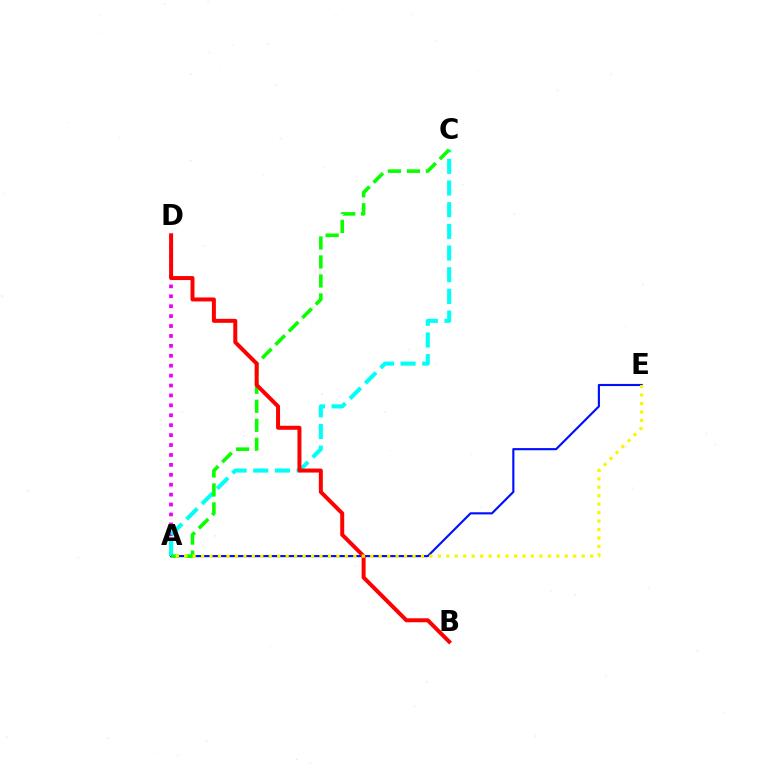{('A', 'E'): [{'color': '#0010ff', 'line_style': 'solid', 'thickness': 1.54}, {'color': '#fcf500', 'line_style': 'dotted', 'thickness': 2.3}], ('A', 'D'): [{'color': '#ee00ff', 'line_style': 'dotted', 'thickness': 2.69}], ('A', 'C'): [{'color': '#00fff6', 'line_style': 'dashed', 'thickness': 2.94}, {'color': '#08ff00', 'line_style': 'dashed', 'thickness': 2.58}], ('B', 'D'): [{'color': '#ff0000', 'line_style': 'solid', 'thickness': 2.87}]}